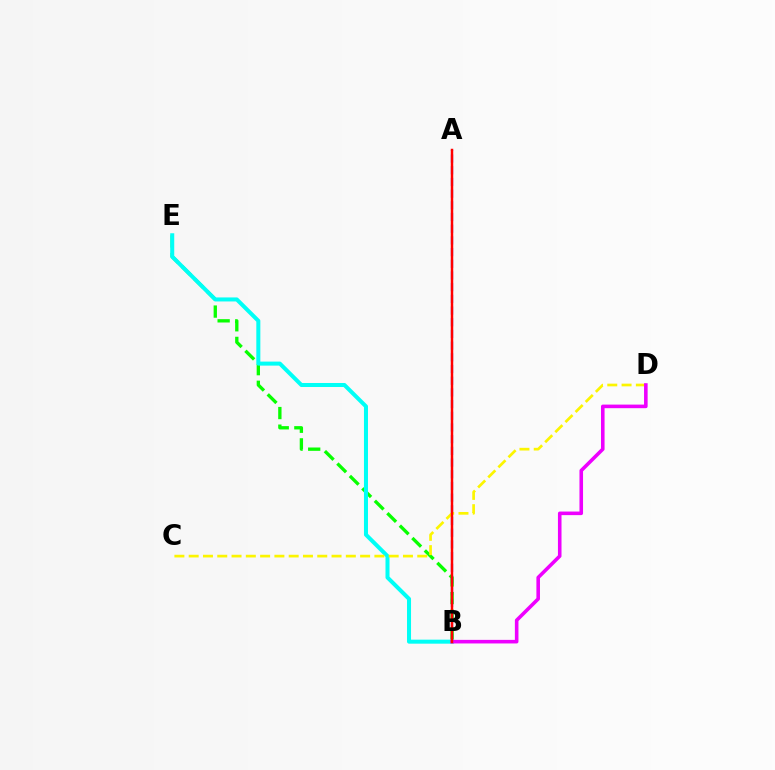{('B', 'E'): [{'color': '#08ff00', 'line_style': 'dashed', 'thickness': 2.39}, {'color': '#00fff6', 'line_style': 'solid', 'thickness': 2.89}], ('A', 'B'): [{'color': '#0010ff', 'line_style': 'dashed', 'thickness': 1.59}, {'color': '#ff0000', 'line_style': 'solid', 'thickness': 1.78}], ('C', 'D'): [{'color': '#fcf500', 'line_style': 'dashed', 'thickness': 1.94}], ('B', 'D'): [{'color': '#ee00ff', 'line_style': 'solid', 'thickness': 2.58}]}